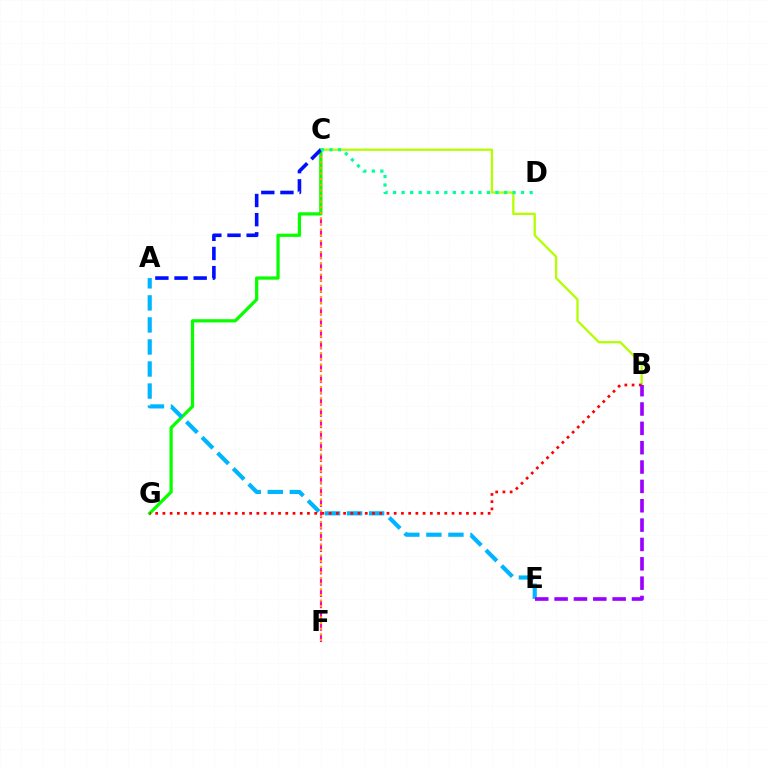{('C', 'F'): [{'color': '#ff00bd', 'line_style': 'dashed', 'thickness': 1.53}, {'color': '#ffa500', 'line_style': 'dotted', 'thickness': 1.53}], ('C', 'G'): [{'color': '#08ff00', 'line_style': 'solid', 'thickness': 2.34}], ('B', 'C'): [{'color': '#b3ff00', 'line_style': 'solid', 'thickness': 1.65}], ('A', 'E'): [{'color': '#00b5ff', 'line_style': 'dashed', 'thickness': 2.99}], ('A', 'C'): [{'color': '#0010ff', 'line_style': 'dashed', 'thickness': 2.6}], ('B', 'G'): [{'color': '#ff0000', 'line_style': 'dotted', 'thickness': 1.96}], ('C', 'D'): [{'color': '#00ff9d', 'line_style': 'dotted', 'thickness': 2.32}], ('B', 'E'): [{'color': '#9b00ff', 'line_style': 'dashed', 'thickness': 2.63}]}